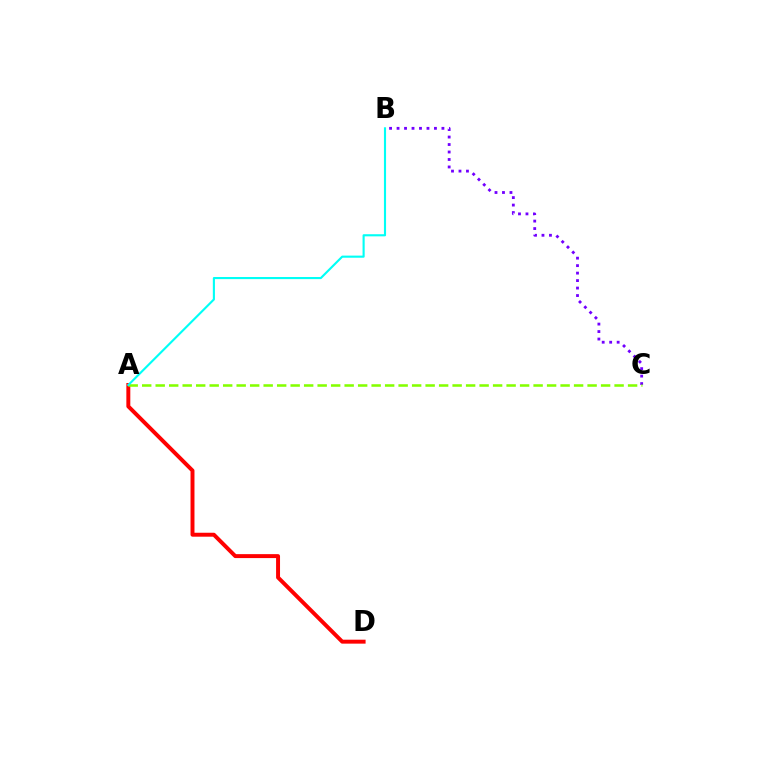{('A', 'D'): [{'color': '#ff0000', 'line_style': 'solid', 'thickness': 2.84}], ('B', 'C'): [{'color': '#7200ff', 'line_style': 'dotted', 'thickness': 2.03}], ('A', 'C'): [{'color': '#84ff00', 'line_style': 'dashed', 'thickness': 1.83}], ('A', 'B'): [{'color': '#00fff6', 'line_style': 'solid', 'thickness': 1.53}]}